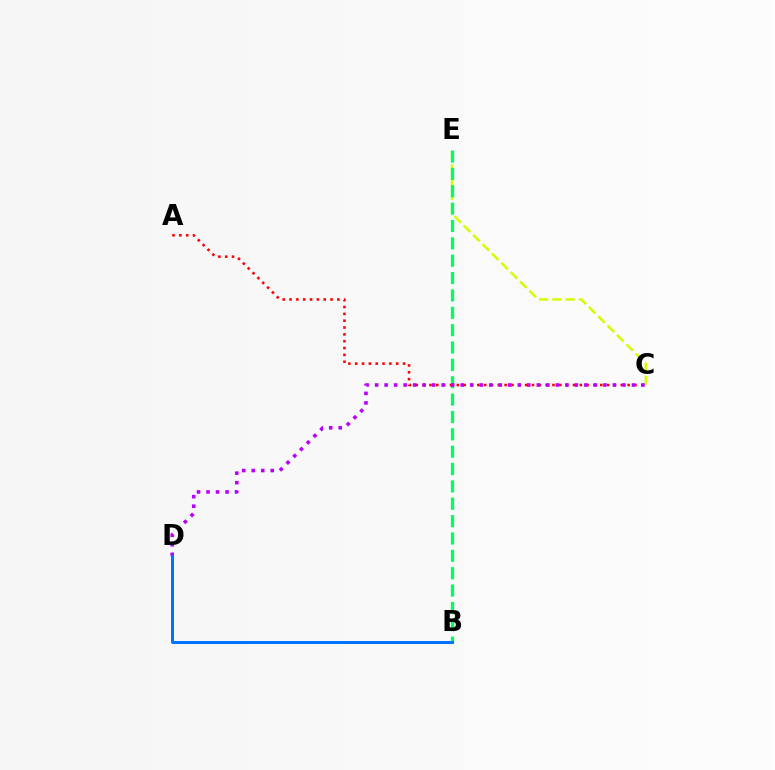{('C', 'E'): [{'color': '#d1ff00', 'line_style': 'dashed', 'thickness': 1.8}], ('B', 'E'): [{'color': '#00ff5c', 'line_style': 'dashed', 'thickness': 2.36}], ('A', 'C'): [{'color': '#ff0000', 'line_style': 'dotted', 'thickness': 1.86}], ('C', 'D'): [{'color': '#b900ff', 'line_style': 'dotted', 'thickness': 2.58}], ('B', 'D'): [{'color': '#0074ff', 'line_style': 'solid', 'thickness': 2.16}]}